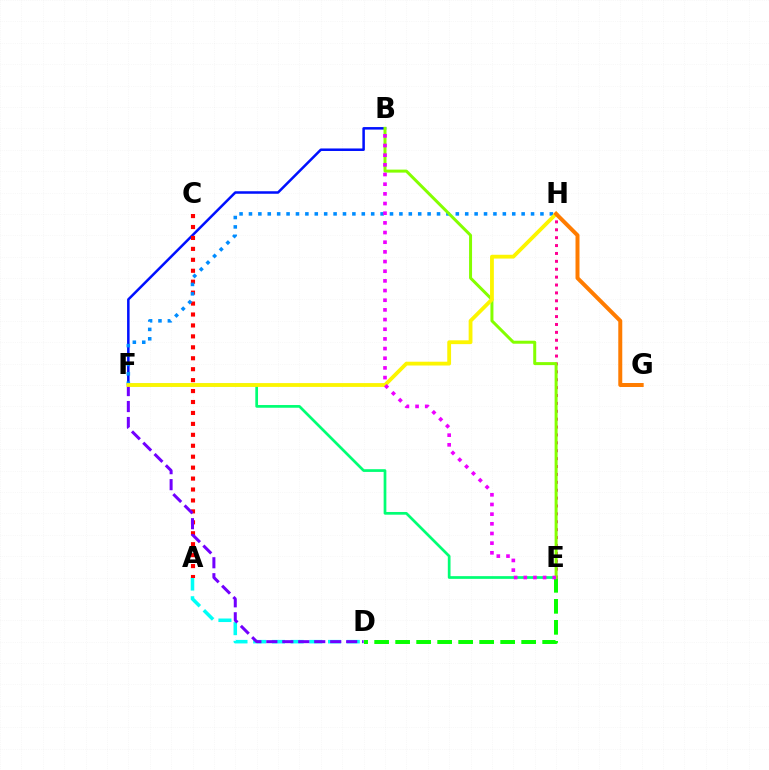{('D', 'E'): [{'color': '#08ff00', 'line_style': 'dashed', 'thickness': 2.85}], ('B', 'F'): [{'color': '#0010ff', 'line_style': 'solid', 'thickness': 1.81}], ('E', 'H'): [{'color': '#ff0094', 'line_style': 'dotted', 'thickness': 2.14}], ('A', 'D'): [{'color': '#00fff6', 'line_style': 'dashed', 'thickness': 2.54}], ('E', 'F'): [{'color': '#00ff74', 'line_style': 'solid', 'thickness': 1.95}], ('A', 'C'): [{'color': '#ff0000', 'line_style': 'dotted', 'thickness': 2.97}], ('F', 'H'): [{'color': '#008cff', 'line_style': 'dotted', 'thickness': 2.55}, {'color': '#fcf500', 'line_style': 'solid', 'thickness': 2.74}], ('D', 'F'): [{'color': '#7200ff', 'line_style': 'dashed', 'thickness': 2.17}], ('B', 'E'): [{'color': '#84ff00', 'line_style': 'solid', 'thickness': 2.16}, {'color': '#ee00ff', 'line_style': 'dotted', 'thickness': 2.63}], ('G', 'H'): [{'color': '#ff7c00', 'line_style': 'solid', 'thickness': 2.86}]}